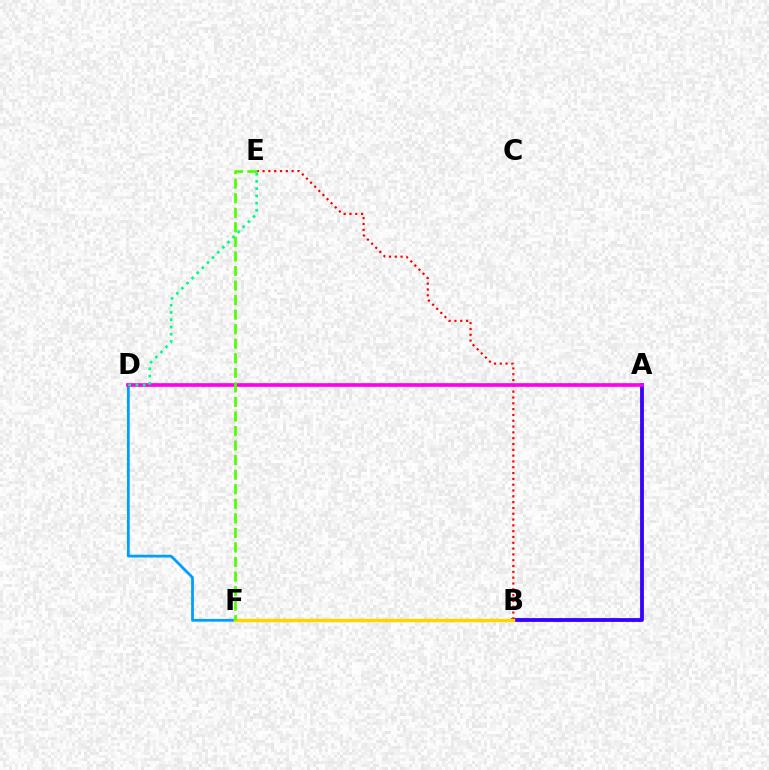{('D', 'F'): [{'color': '#009eff', 'line_style': 'solid', 'thickness': 1.99}], ('A', 'B'): [{'color': '#3700ff', 'line_style': 'solid', 'thickness': 2.74}], ('B', 'E'): [{'color': '#ff0000', 'line_style': 'dotted', 'thickness': 1.58}], ('B', 'F'): [{'color': '#ffd500', 'line_style': 'solid', 'thickness': 2.51}], ('A', 'D'): [{'color': '#ff00ed', 'line_style': 'solid', 'thickness': 2.65}], ('D', 'E'): [{'color': '#00ff86', 'line_style': 'dotted', 'thickness': 1.97}], ('E', 'F'): [{'color': '#4fff00', 'line_style': 'dashed', 'thickness': 1.98}]}